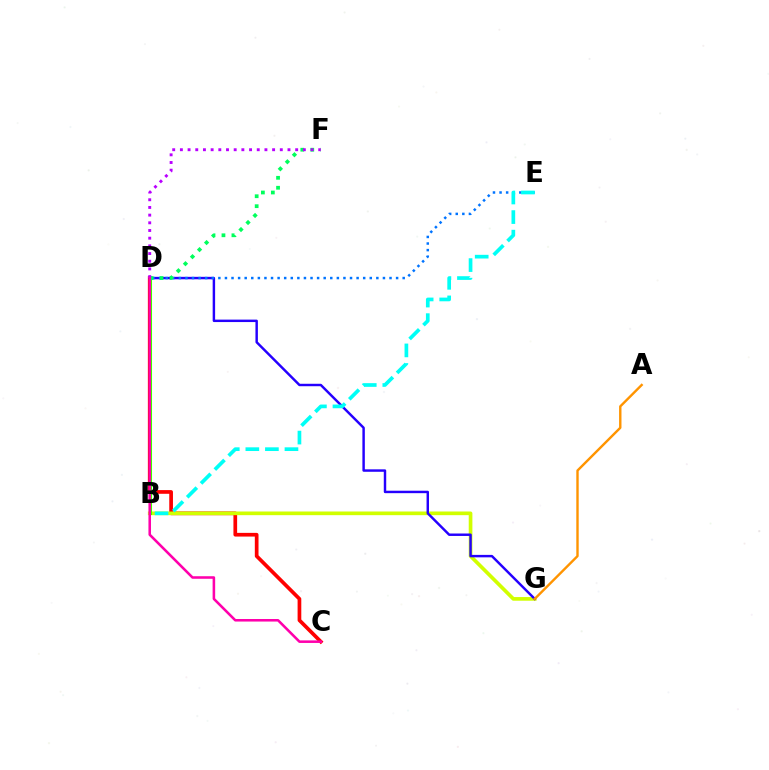{('C', 'D'): [{'color': '#ff0000', 'line_style': 'solid', 'thickness': 2.66}, {'color': '#ff00ac', 'line_style': 'solid', 'thickness': 1.84}], ('B', 'G'): [{'color': '#d1ff00', 'line_style': 'solid', 'thickness': 2.64}], ('B', 'D'): [{'color': '#3dff00', 'line_style': 'solid', 'thickness': 2.22}], ('D', 'G'): [{'color': '#2500ff', 'line_style': 'solid', 'thickness': 1.76}], ('D', 'E'): [{'color': '#0074ff', 'line_style': 'dotted', 'thickness': 1.79}], ('D', 'F'): [{'color': '#00ff5c', 'line_style': 'dotted', 'thickness': 2.7}, {'color': '#b900ff', 'line_style': 'dotted', 'thickness': 2.09}], ('B', 'E'): [{'color': '#00fff6', 'line_style': 'dashed', 'thickness': 2.66}], ('A', 'G'): [{'color': '#ff9400', 'line_style': 'solid', 'thickness': 1.73}]}